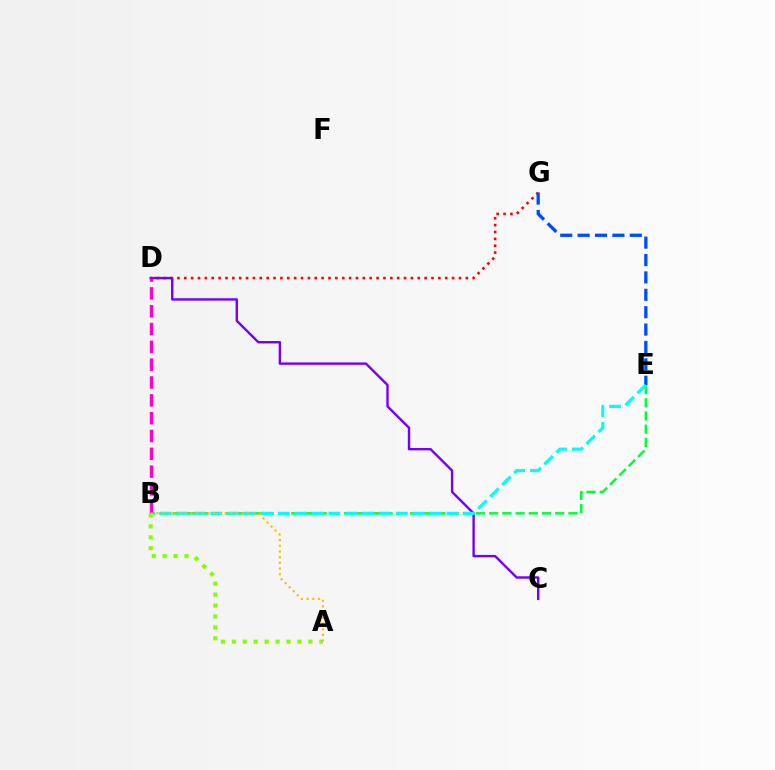{('D', 'G'): [{'color': '#ff0000', 'line_style': 'dotted', 'thickness': 1.87}], ('E', 'G'): [{'color': '#004bff', 'line_style': 'dashed', 'thickness': 2.36}], ('B', 'E'): [{'color': '#00ff39', 'line_style': 'dashed', 'thickness': 1.79}, {'color': '#00fff6', 'line_style': 'dashed', 'thickness': 2.29}], ('C', 'D'): [{'color': '#7200ff', 'line_style': 'solid', 'thickness': 1.72}], ('B', 'D'): [{'color': '#ff00cf', 'line_style': 'dashed', 'thickness': 2.42}], ('A', 'B'): [{'color': '#84ff00', 'line_style': 'dotted', 'thickness': 2.97}, {'color': '#ffbd00', 'line_style': 'dotted', 'thickness': 1.55}]}